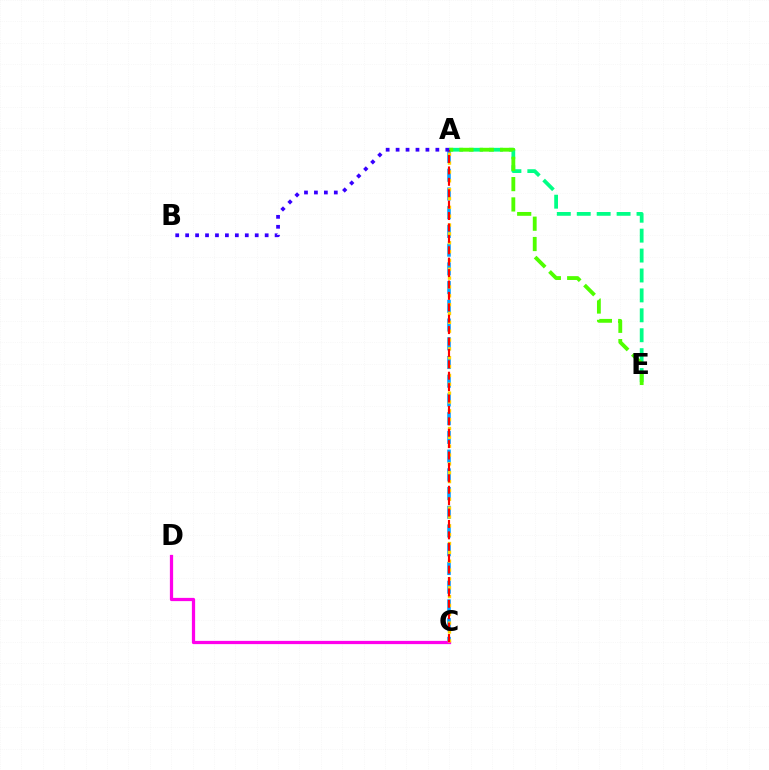{('A', 'C'): [{'color': '#009eff', 'line_style': 'dashed', 'thickness': 2.54}, {'color': '#ffd500', 'line_style': 'dotted', 'thickness': 2.4}, {'color': '#ff0000', 'line_style': 'dashed', 'thickness': 1.55}], ('C', 'D'): [{'color': '#ff00ed', 'line_style': 'solid', 'thickness': 2.33}], ('A', 'E'): [{'color': '#00ff86', 'line_style': 'dashed', 'thickness': 2.71}, {'color': '#4fff00', 'line_style': 'dashed', 'thickness': 2.76}], ('A', 'B'): [{'color': '#3700ff', 'line_style': 'dotted', 'thickness': 2.7}]}